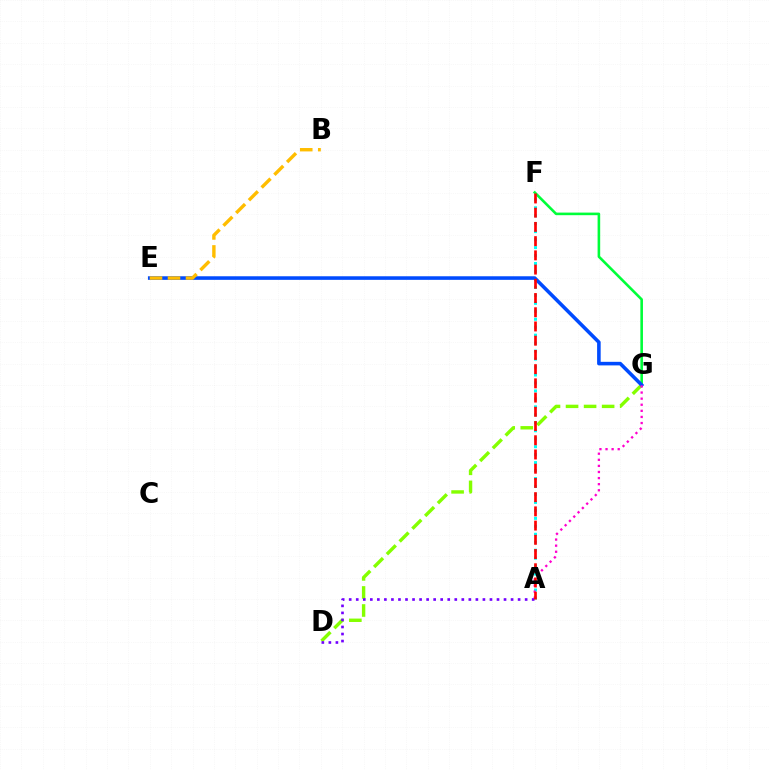{('F', 'G'): [{'color': '#00ff39', 'line_style': 'solid', 'thickness': 1.87}], ('D', 'G'): [{'color': '#84ff00', 'line_style': 'dashed', 'thickness': 2.45}], ('A', 'F'): [{'color': '#00fff6', 'line_style': 'dotted', 'thickness': 2.16}, {'color': '#ff0000', 'line_style': 'dashed', 'thickness': 1.93}], ('E', 'G'): [{'color': '#004bff', 'line_style': 'solid', 'thickness': 2.58}], ('B', 'E'): [{'color': '#ffbd00', 'line_style': 'dashed', 'thickness': 2.44}], ('A', 'G'): [{'color': '#ff00cf', 'line_style': 'dotted', 'thickness': 1.66}], ('A', 'D'): [{'color': '#7200ff', 'line_style': 'dotted', 'thickness': 1.91}]}